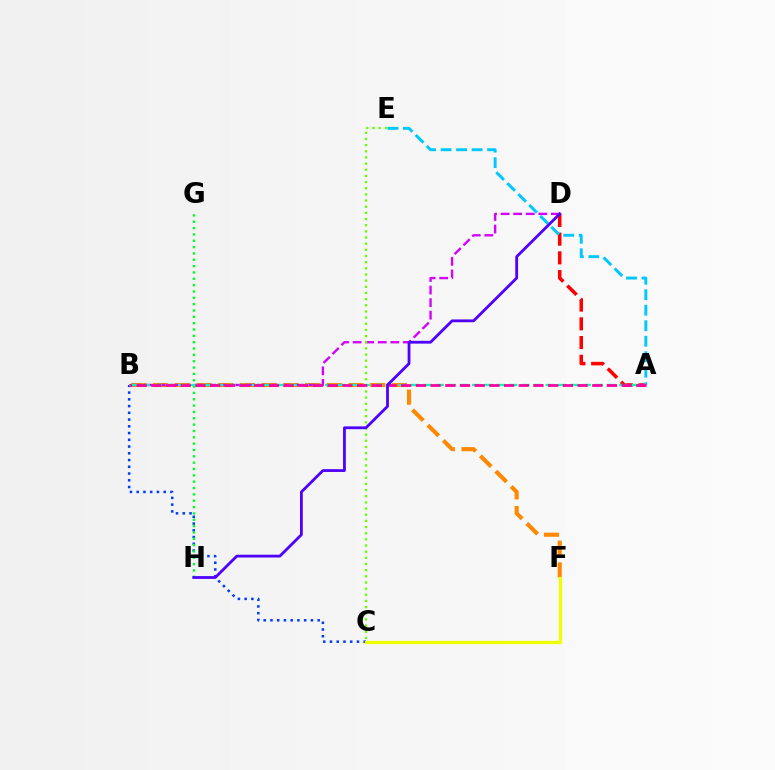{('B', 'F'): [{'color': '#ff8800', 'line_style': 'dashed', 'thickness': 2.95}], ('B', 'C'): [{'color': '#003fff', 'line_style': 'dotted', 'thickness': 1.83}], ('C', 'F'): [{'color': '#eeff00', 'line_style': 'solid', 'thickness': 2.37}], ('B', 'D'): [{'color': '#d600ff', 'line_style': 'dashed', 'thickness': 1.71}], ('C', 'E'): [{'color': '#66ff00', 'line_style': 'dotted', 'thickness': 1.67}], ('A', 'D'): [{'color': '#ff0000', 'line_style': 'dashed', 'thickness': 2.54}], ('G', 'H'): [{'color': '#00ff27', 'line_style': 'dotted', 'thickness': 1.72}], ('A', 'E'): [{'color': '#00c7ff', 'line_style': 'dashed', 'thickness': 2.11}], ('A', 'B'): [{'color': '#00ffaf', 'line_style': 'dashed', 'thickness': 1.66}, {'color': '#ff00a0', 'line_style': 'dashed', 'thickness': 2.0}], ('D', 'H'): [{'color': '#4f00ff', 'line_style': 'solid', 'thickness': 2.02}]}